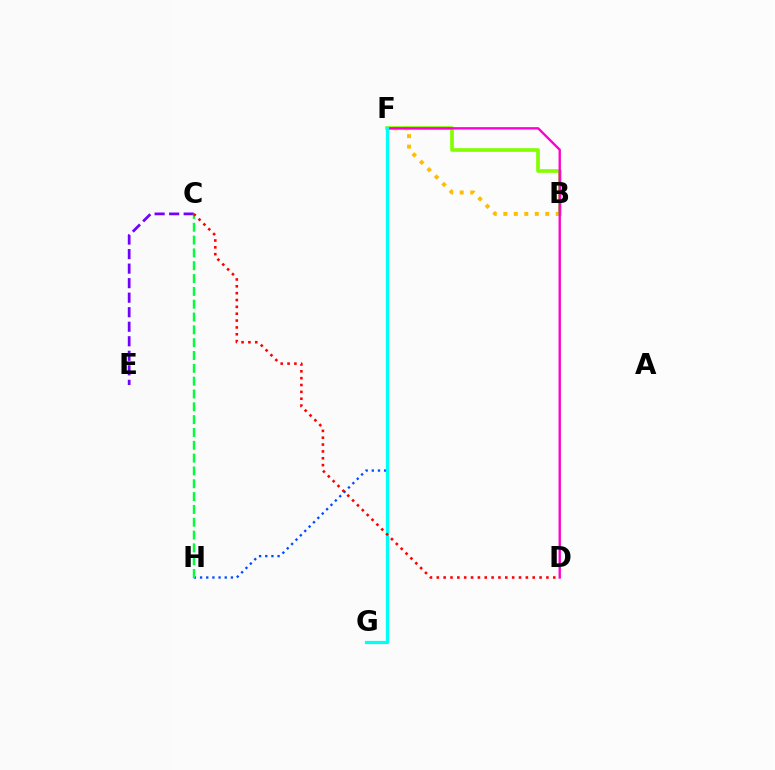{('B', 'F'): [{'color': '#ffbd00', 'line_style': 'dotted', 'thickness': 2.85}, {'color': '#84ff00', 'line_style': 'solid', 'thickness': 2.63}], ('C', 'E'): [{'color': '#7200ff', 'line_style': 'dashed', 'thickness': 1.97}], ('D', 'F'): [{'color': '#ff00cf', 'line_style': 'solid', 'thickness': 1.71}], ('F', 'H'): [{'color': '#004bff', 'line_style': 'dotted', 'thickness': 1.68}], ('F', 'G'): [{'color': '#00fff6', 'line_style': 'solid', 'thickness': 2.32}], ('C', 'H'): [{'color': '#00ff39', 'line_style': 'dashed', 'thickness': 1.74}], ('C', 'D'): [{'color': '#ff0000', 'line_style': 'dotted', 'thickness': 1.86}]}